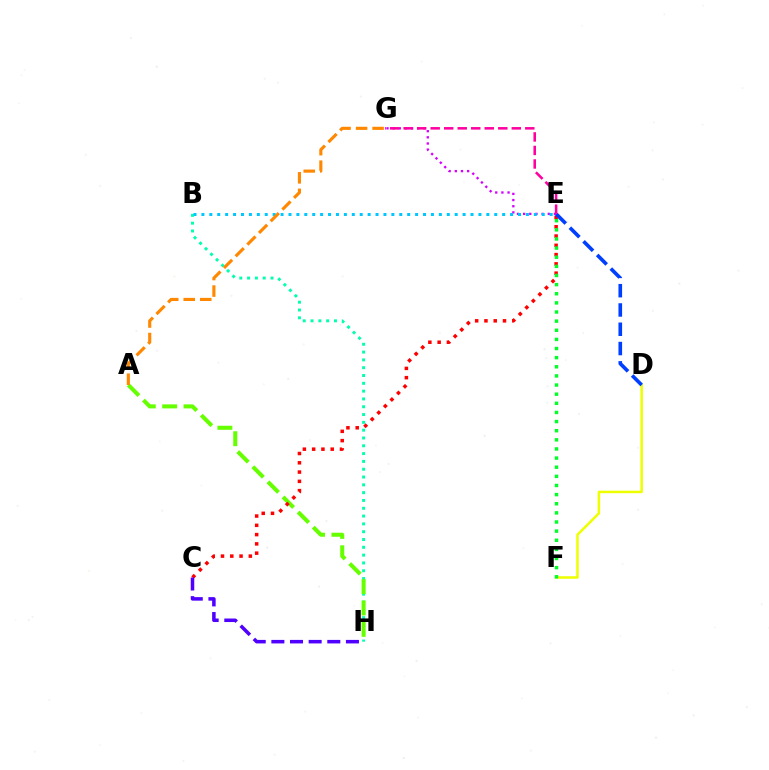{('B', 'H'): [{'color': '#00ffaf', 'line_style': 'dotted', 'thickness': 2.12}], ('A', 'H'): [{'color': '#66ff00', 'line_style': 'dashed', 'thickness': 2.9}], ('C', 'E'): [{'color': '#ff0000', 'line_style': 'dotted', 'thickness': 2.52}], ('E', 'G'): [{'color': '#d600ff', 'line_style': 'dotted', 'thickness': 1.67}, {'color': '#ff00a0', 'line_style': 'dashed', 'thickness': 1.84}], ('D', 'F'): [{'color': '#eeff00', 'line_style': 'solid', 'thickness': 1.81}], ('B', 'E'): [{'color': '#00c7ff', 'line_style': 'dotted', 'thickness': 2.15}], ('E', 'F'): [{'color': '#00ff27', 'line_style': 'dotted', 'thickness': 2.48}], ('D', 'E'): [{'color': '#003fff', 'line_style': 'dashed', 'thickness': 2.62}], ('A', 'G'): [{'color': '#ff8800', 'line_style': 'dashed', 'thickness': 2.24}], ('C', 'H'): [{'color': '#4f00ff', 'line_style': 'dashed', 'thickness': 2.53}]}